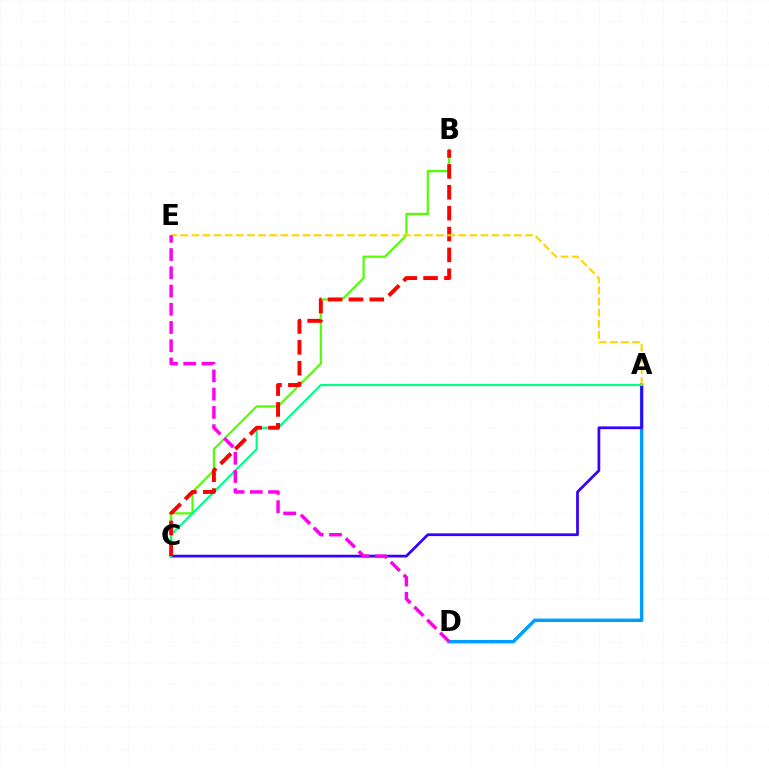{('A', 'D'): [{'color': '#009eff', 'line_style': 'solid', 'thickness': 2.47}], ('A', 'C'): [{'color': '#3700ff', 'line_style': 'solid', 'thickness': 1.98}, {'color': '#00ff86', 'line_style': 'solid', 'thickness': 1.57}], ('B', 'C'): [{'color': '#4fff00', 'line_style': 'solid', 'thickness': 1.56}, {'color': '#ff0000', 'line_style': 'dashed', 'thickness': 2.84}], ('A', 'E'): [{'color': '#ffd500', 'line_style': 'dashed', 'thickness': 1.51}], ('D', 'E'): [{'color': '#ff00ed', 'line_style': 'dashed', 'thickness': 2.48}]}